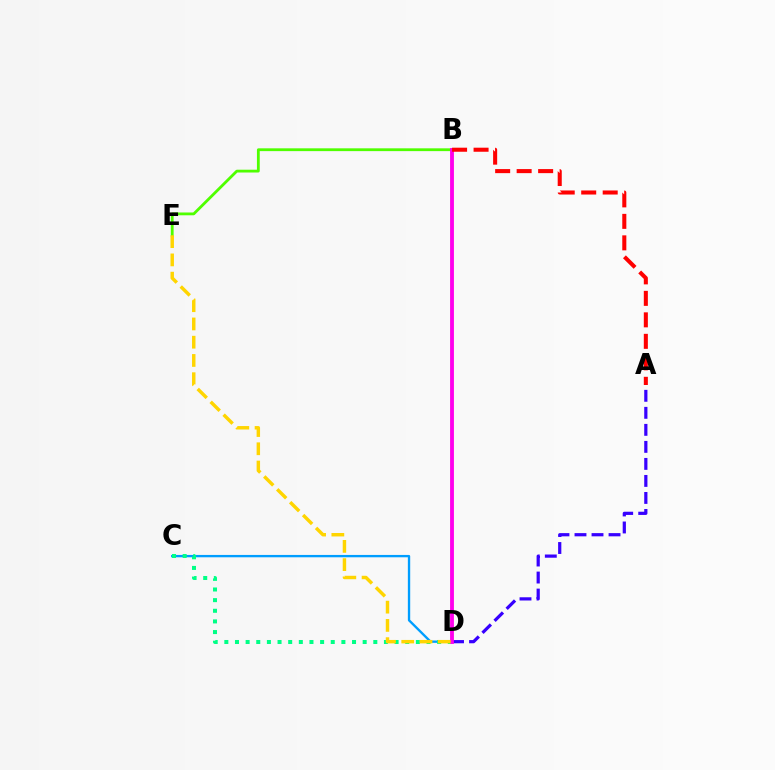{('B', 'E'): [{'color': '#4fff00', 'line_style': 'solid', 'thickness': 2.02}], ('C', 'D'): [{'color': '#009eff', 'line_style': 'solid', 'thickness': 1.69}, {'color': '#00ff86', 'line_style': 'dotted', 'thickness': 2.89}], ('A', 'D'): [{'color': '#3700ff', 'line_style': 'dashed', 'thickness': 2.31}], ('B', 'D'): [{'color': '#ff00ed', 'line_style': 'solid', 'thickness': 2.77}], ('D', 'E'): [{'color': '#ffd500', 'line_style': 'dashed', 'thickness': 2.48}], ('A', 'B'): [{'color': '#ff0000', 'line_style': 'dashed', 'thickness': 2.92}]}